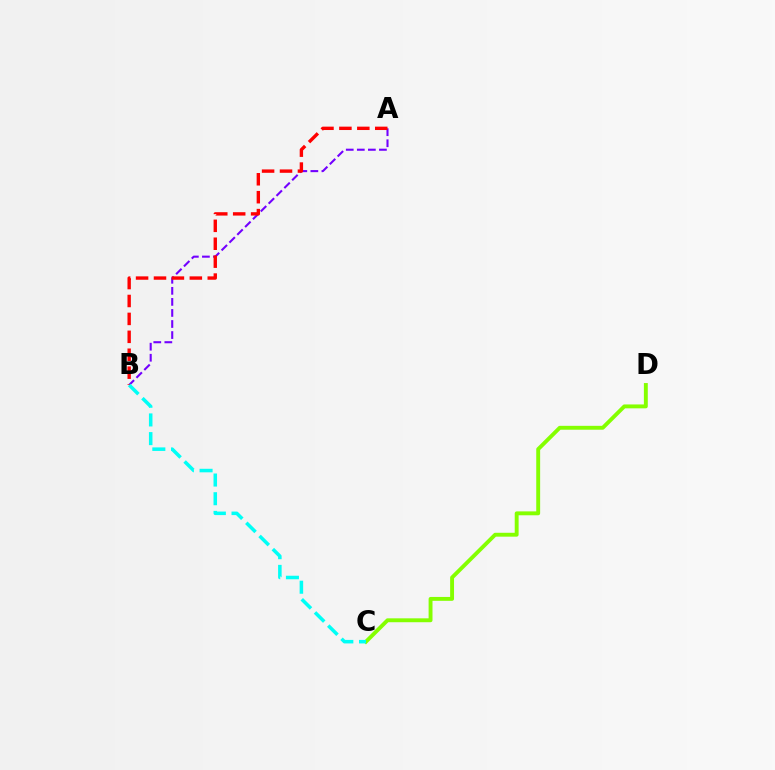{('A', 'B'): [{'color': '#7200ff', 'line_style': 'dashed', 'thickness': 1.5}, {'color': '#ff0000', 'line_style': 'dashed', 'thickness': 2.43}], ('C', 'D'): [{'color': '#84ff00', 'line_style': 'solid', 'thickness': 2.8}], ('B', 'C'): [{'color': '#00fff6', 'line_style': 'dashed', 'thickness': 2.54}]}